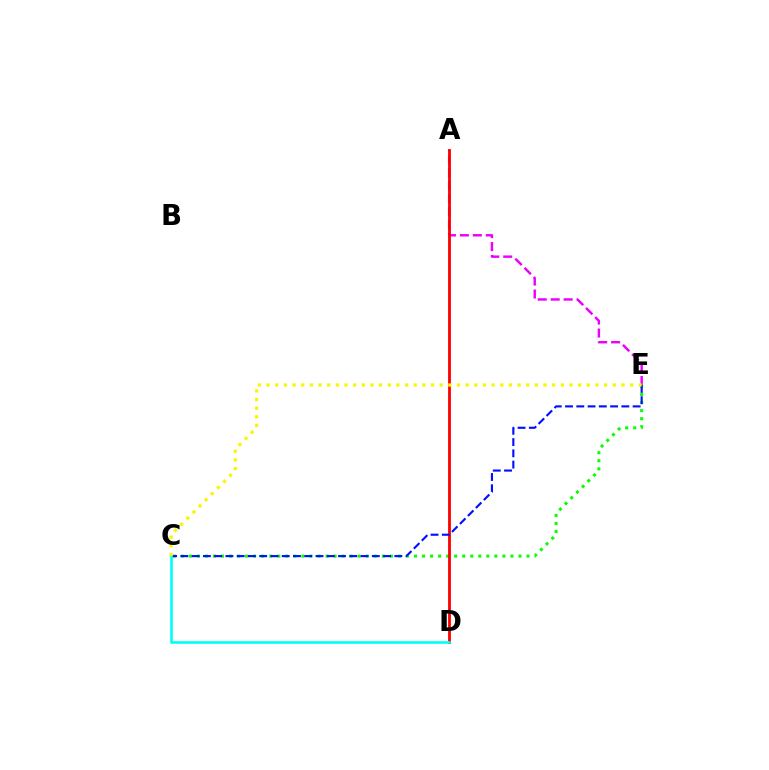{('A', 'E'): [{'color': '#ee00ff', 'line_style': 'dashed', 'thickness': 1.76}], ('C', 'E'): [{'color': '#08ff00', 'line_style': 'dotted', 'thickness': 2.18}, {'color': '#0010ff', 'line_style': 'dashed', 'thickness': 1.53}, {'color': '#fcf500', 'line_style': 'dotted', 'thickness': 2.35}], ('A', 'D'): [{'color': '#ff0000', 'line_style': 'solid', 'thickness': 2.02}], ('C', 'D'): [{'color': '#00fff6', 'line_style': 'solid', 'thickness': 1.87}]}